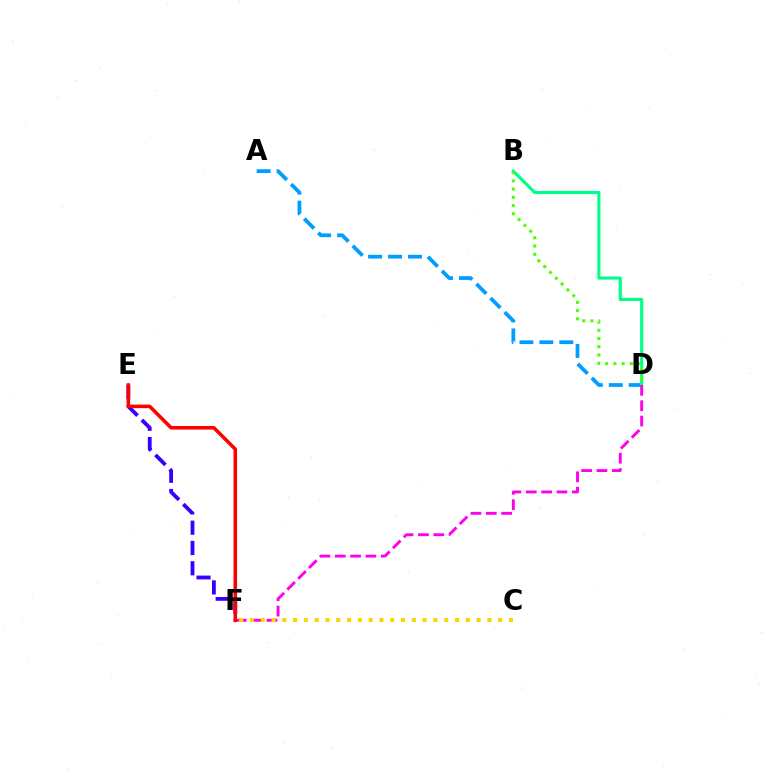{('A', 'D'): [{'color': '#009eff', 'line_style': 'dashed', 'thickness': 2.71}], ('E', 'F'): [{'color': '#3700ff', 'line_style': 'dashed', 'thickness': 2.75}, {'color': '#ff0000', 'line_style': 'solid', 'thickness': 2.55}], ('B', 'D'): [{'color': '#00ff86', 'line_style': 'solid', 'thickness': 2.24}, {'color': '#4fff00', 'line_style': 'dotted', 'thickness': 2.23}], ('D', 'F'): [{'color': '#ff00ed', 'line_style': 'dashed', 'thickness': 2.08}], ('C', 'F'): [{'color': '#ffd500', 'line_style': 'dotted', 'thickness': 2.93}]}